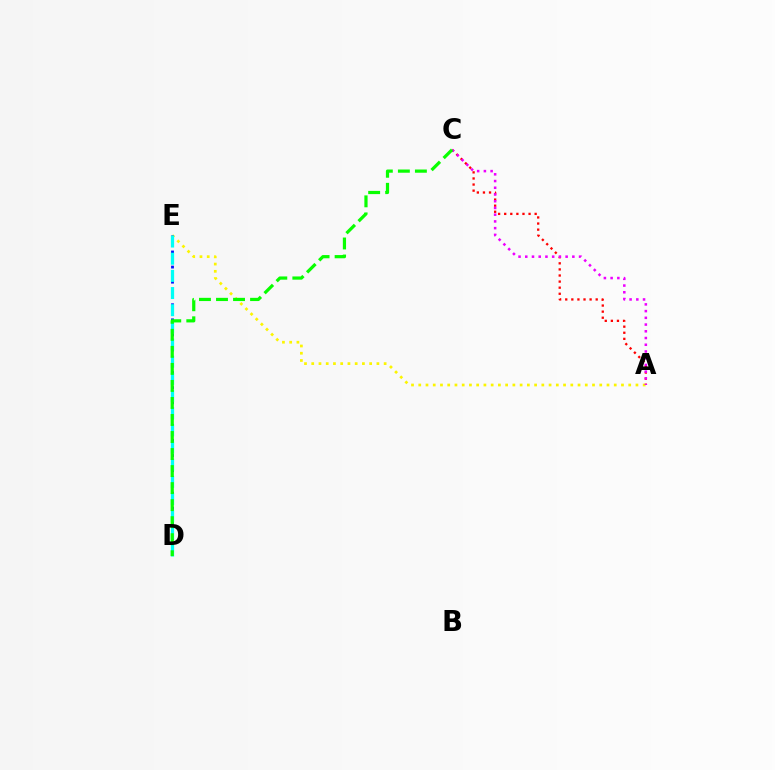{('A', 'C'): [{'color': '#ff0000', 'line_style': 'dotted', 'thickness': 1.66}, {'color': '#ee00ff', 'line_style': 'dotted', 'thickness': 1.83}], ('A', 'E'): [{'color': '#fcf500', 'line_style': 'dotted', 'thickness': 1.97}], ('D', 'E'): [{'color': '#0010ff', 'line_style': 'dotted', 'thickness': 2.05}, {'color': '#00fff6', 'line_style': 'dashed', 'thickness': 2.33}], ('C', 'D'): [{'color': '#08ff00', 'line_style': 'dashed', 'thickness': 2.31}]}